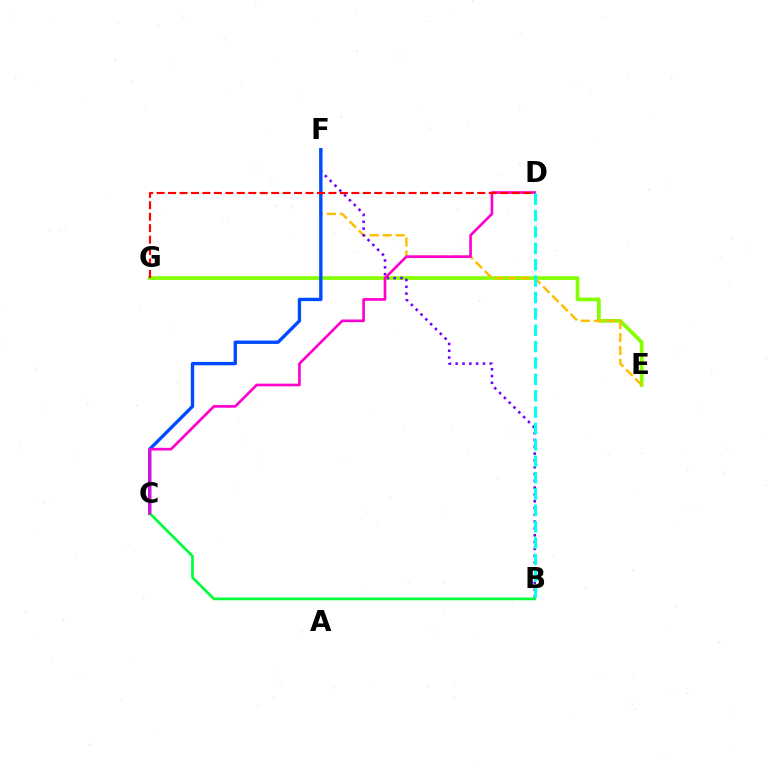{('E', 'G'): [{'color': '#84ff00', 'line_style': 'solid', 'thickness': 2.67}], ('E', 'F'): [{'color': '#ffbd00', 'line_style': 'dashed', 'thickness': 1.76}], ('B', 'F'): [{'color': '#7200ff', 'line_style': 'dotted', 'thickness': 1.85}], ('C', 'F'): [{'color': '#004bff', 'line_style': 'solid', 'thickness': 2.42}], ('B', 'C'): [{'color': '#00ff39', 'line_style': 'solid', 'thickness': 1.93}], ('C', 'D'): [{'color': '#ff00cf', 'line_style': 'solid', 'thickness': 1.92}], ('D', 'G'): [{'color': '#ff0000', 'line_style': 'dashed', 'thickness': 1.56}], ('B', 'D'): [{'color': '#00fff6', 'line_style': 'dashed', 'thickness': 2.22}]}